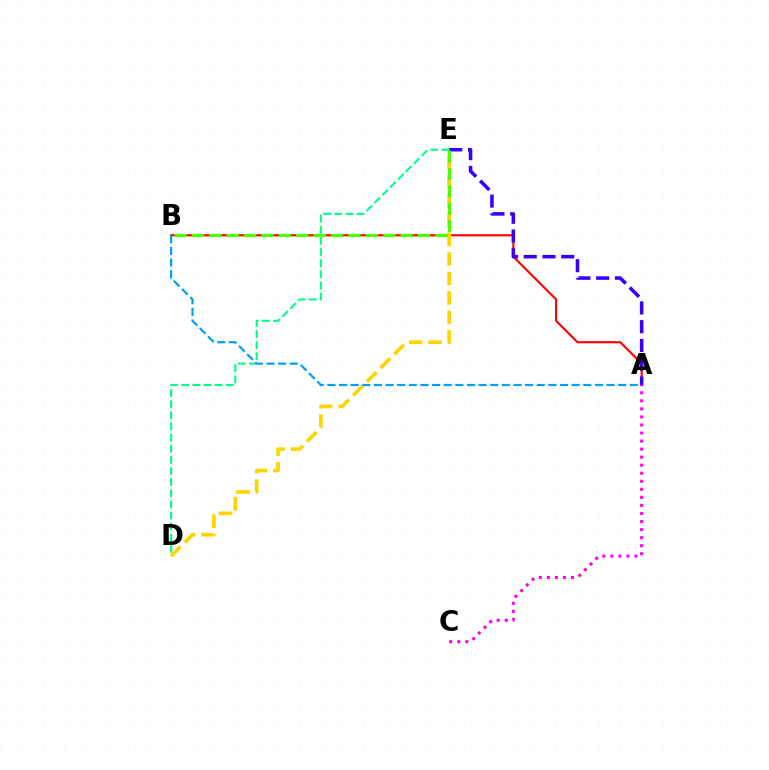{('A', 'B'): [{'color': '#ff0000', 'line_style': 'solid', 'thickness': 1.53}, {'color': '#009eff', 'line_style': 'dashed', 'thickness': 1.58}], ('A', 'E'): [{'color': '#3700ff', 'line_style': 'dashed', 'thickness': 2.55}], ('D', 'E'): [{'color': '#ffd500', 'line_style': 'dashed', 'thickness': 2.64}, {'color': '#00ff86', 'line_style': 'dashed', 'thickness': 1.51}], ('A', 'C'): [{'color': '#ff00ed', 'line_style': 'dotted', 'thickness': 2.19}], ('B', 'E'): [{'color': '#4fff00', 'line_style': 'dashed', 'thickness': 2.36}]}